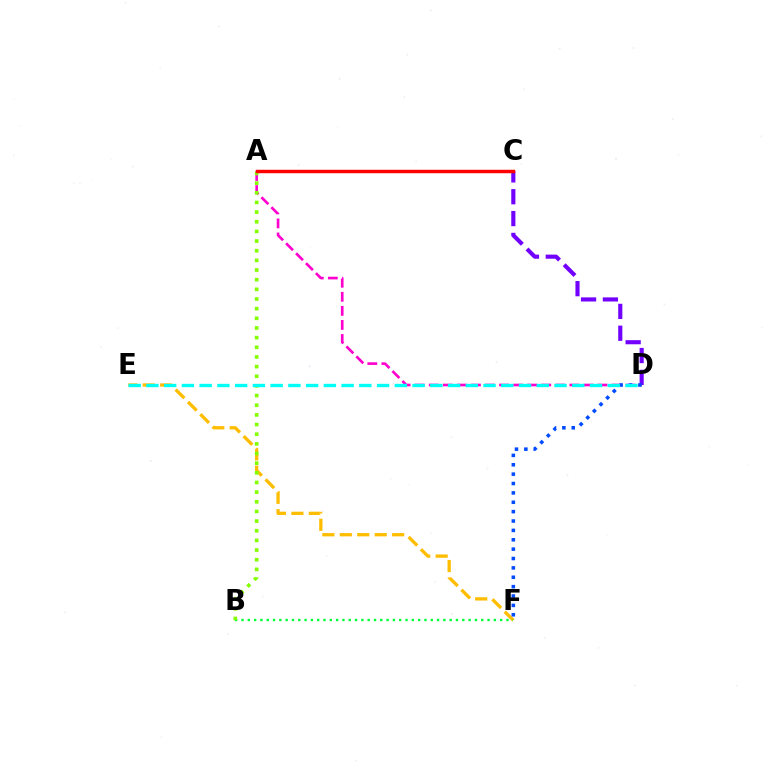{('E', 'F'): [{'color': '#ffbd00', 'line_style': 'dashed', 'thickness': 2.37}], ('A', 'D'): [{'color': '#ff00cf', 'line_style': 'dashed', 'thickness': 1.91}], ('C', 'D'): [{'color': '#7200ff', 'line_style': 'dashed', 'thickness': 2.97}], ('B', 'F'): [{'color': '#00ff39', 'line_style': 'dotted', 'thickness': 1.71}], ('D', 'F'): [{'color': '#004bff', 'line_style': 'dotted', 'thickness': 2.55}], ('A', 'B'): [{'color': '#84ff00', 'line_style': 'dotted', 'thickness': 2.62}], ('D', 'E'): [{'color': '#00fff6', 'line_style': 'dashed', 'thickness': 2.41}], ('A', 'C'): [{'color': '#ff0000', 'line_style': 'solid', 'thickness': 2.49}]}